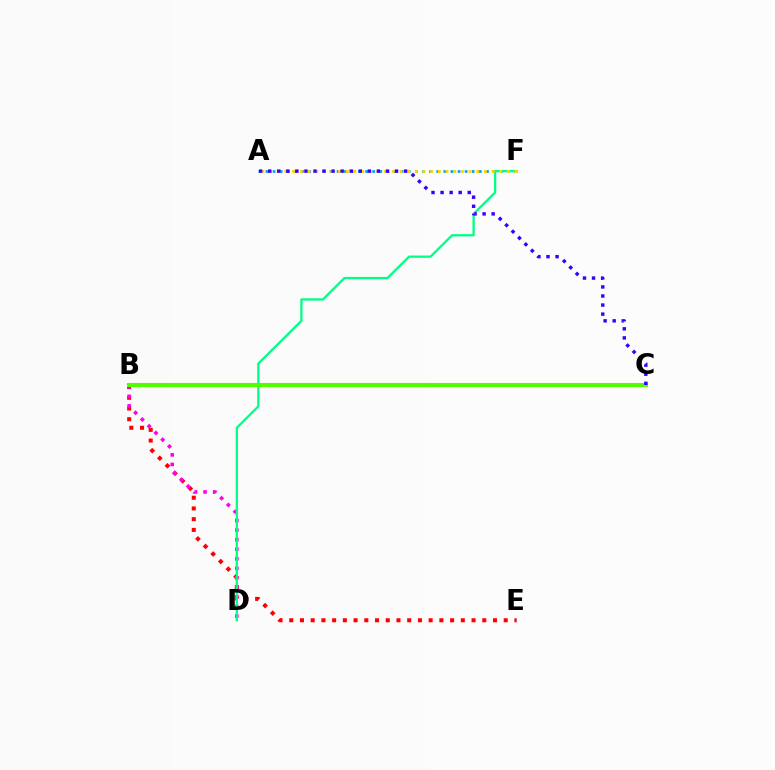{('B', 'E'): [{'color': '#ff0000', 'line_style': 'dotted', 'thickness': 2.91}], ('A', 'F'): [{'color': '#009eff', 'line_style': 'dotted', 'thickness': 1.93}, {'color': '#ffd500', 'line_style': 'dotted', 'thickness': 2.08}], ('B', 'D'): [{'color': '#ff00ed', 'line_style': 'dotted', 'thickness': 2.6}], ('D', 'F'): [{'color': '#00ff86', 'line_style': 'solid', 'thickness': 1.64}], ('B', 'C'): [{'color': '#4fff00', 'line_style': 'solid', 'thickness': 2.96}], ('A', 'C'): [{'color': '#3700ff', 'line_style': 'dotted', 'thickness': 2.46}]}